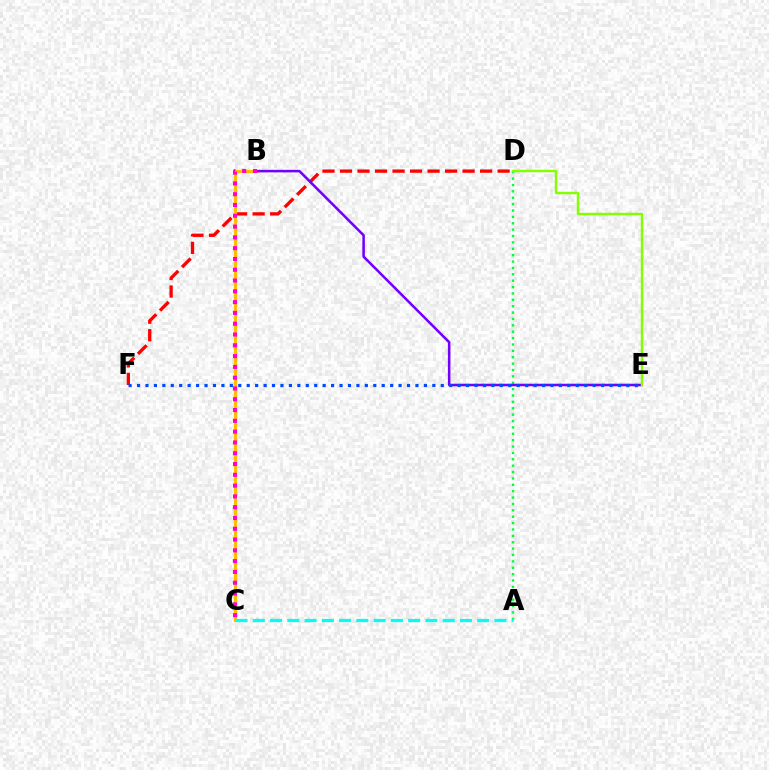{('A', 'D'): [{'color': '#00ff39', 'line_style': 'dotted', 'thickness': 1.73}], ('D', 'F'): [{'color': '#ff0000', 'line_style': 'dashed', 'thickness': 2.38}], ('B', 'C'): [{'color': '#ffbd00', 'line_style': 'solid', 'thickness': 2.31}, {'color': '#ff00cf', 'line_style': 'dotted', 'thickness': 2.93}], ('B', 'E'): [{'color': '#7200ff', 'line_style': 'solid', 'thickness': 1.83}], ('E', 'F'): [{'color': '#004bff', 'line_style': 'dotted', 'thickness': 2.29}], ('A', 'C'): [{'color': '#00fff6', 'line_style': 'dashed', 'thickness': 2.35}], ('D', 'E'): [{'color': '#84ff00', 'line_style': 'solid', 'thickness': 1.77}]}